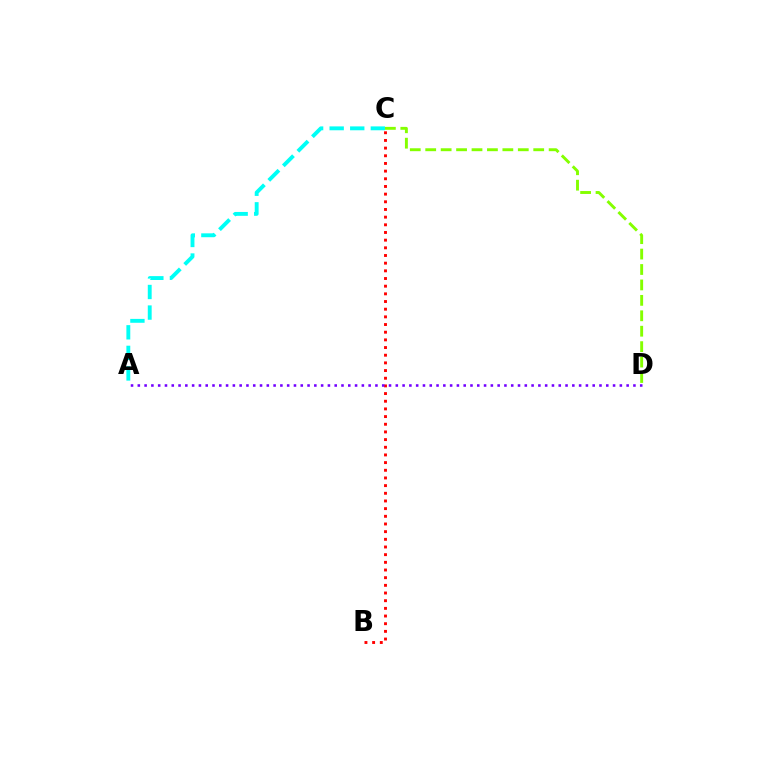{('A', 'C'): [{'color': '#00fff6', 'line_style': 'dashed', 'thickness': 2.79}], ('B', 'C'): [{'color': '#ff0000', 'line_style': 'dotted', 'thickness': 2.08}], ('A', 'D'): [{'color': '#7200ff', 'line_style': 'dotted', 'thickness': 1.84}], ('C', 'D'): [{'color': '#84ff00', 'line_style': 'dashed', 'thickness': 2.1}]}